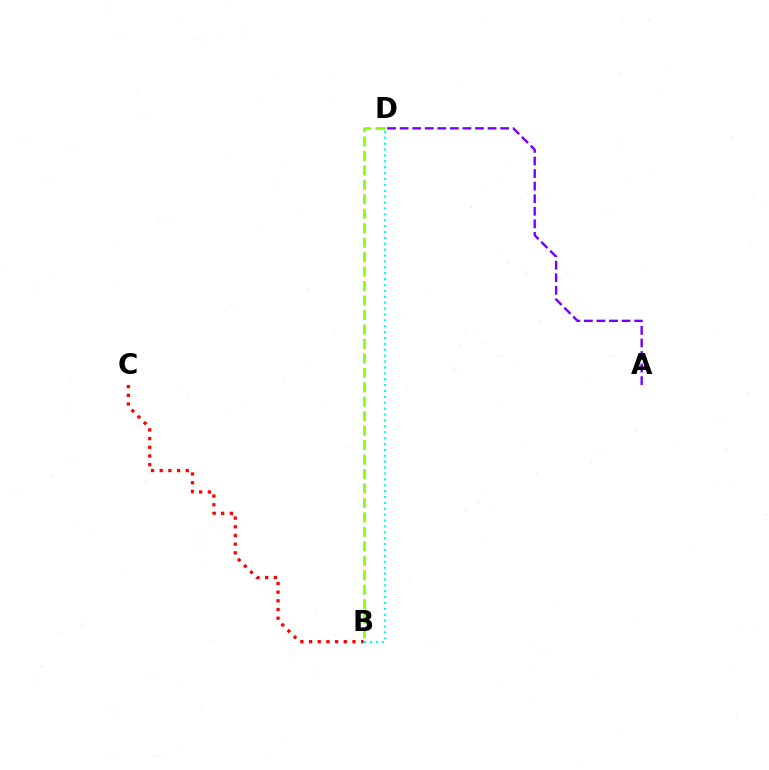{('B', 'D'): [{'color': '#84ff00', 'line_style': 'dashed', 'thickness': 1.96}, {'color': '#00fff6', 'line_style': 'dotted', 'thickness': 1.6}], ('B', 'C'): [{'color': '#ff0000', 'line_style': 'dotted', 'thickness': 2.36}], ('A', 'D'): [{'color': '#7200ff', 'line_style': 'dashed', 'thickness': 1.71}]}